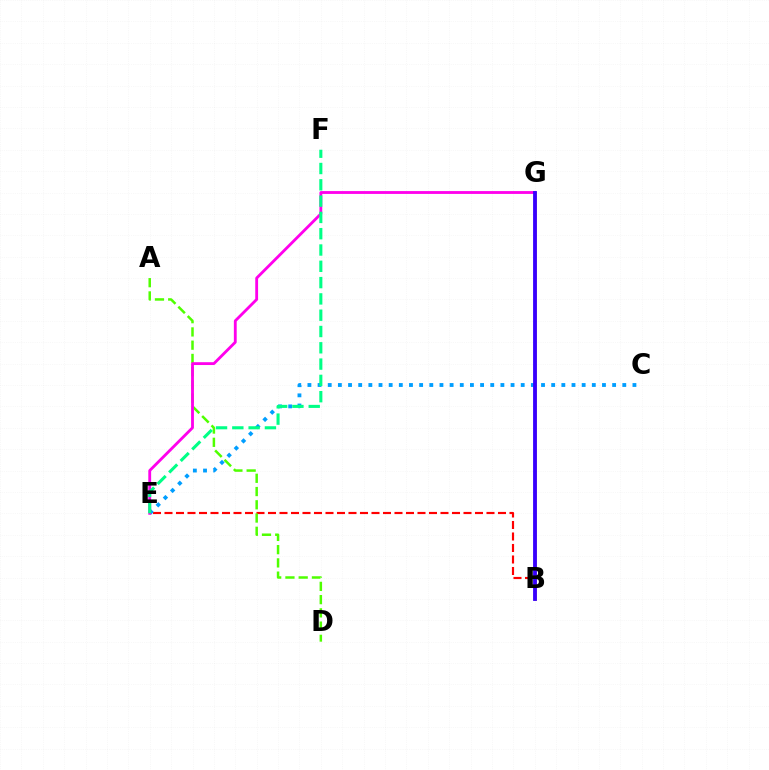{('B', 'E'): [{'color': '#ff0000', 'line_style': 'dashed', 'thickness': 1.56}], ('C', 'E'): [{'color': '#009eff', 'line_style': 'dotted', 'thickness': 2.76}], ('A', 'D'): [{'color': '#4fff00', 'line_style': 'dashed', 'thickness': 1.8}], ('E', 'G'): [{'color': '#ff00ed', 'line_style': 'solid', 'thickness': 2.04}], ('B', 'G'): [{'color': '#ffd500', 'line_style': 'solid', 'thickness': 1.84}, {'color': '#3700ff', 'line_style': 'solid', 'thickness': 2.76}], ('E', 'F'): [{'color': '#00ff86', 'line_style': 'dashed', 'thickness': 2.21}]}